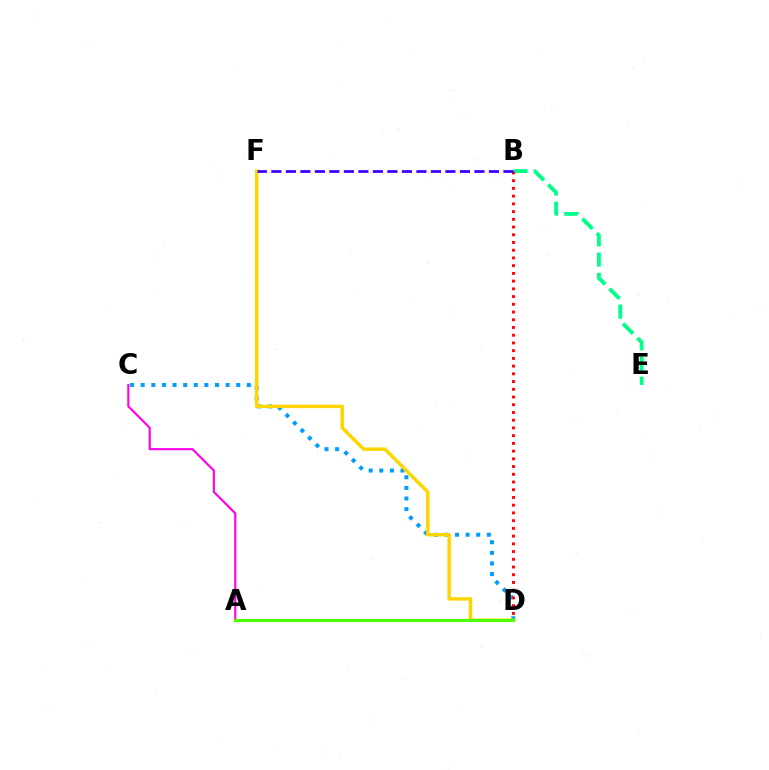{('C', 'D'): [{'color': '#009eff', 'line_style': 'dotted', 'thickness': 2.88}], ('A', 'C'): [{'color': '#ff00ed', 'line_style': 'solid', 'thickness': 1.54}], ('B', 'E'): [{'color': '#00ff86', 'line_style': 'dashed', 'thickness': 2.75}], ('D', 'F'): [{'color': '#ffd500', 'line_style': 'solid', 'thickness': 2.5}], ('B', 'D'): [{'color': '#ff0000', 'line_style': 'dotted', 'thickness': 2.1}], ('B', 'F'): [{'color': '#3700ff', 'line_style': 'dashed', 'thickness': 1.97}], ('A', 'D'): [{'color': '#4fff00', 'line_style': 'solid', 'thickness': 2.29}]}